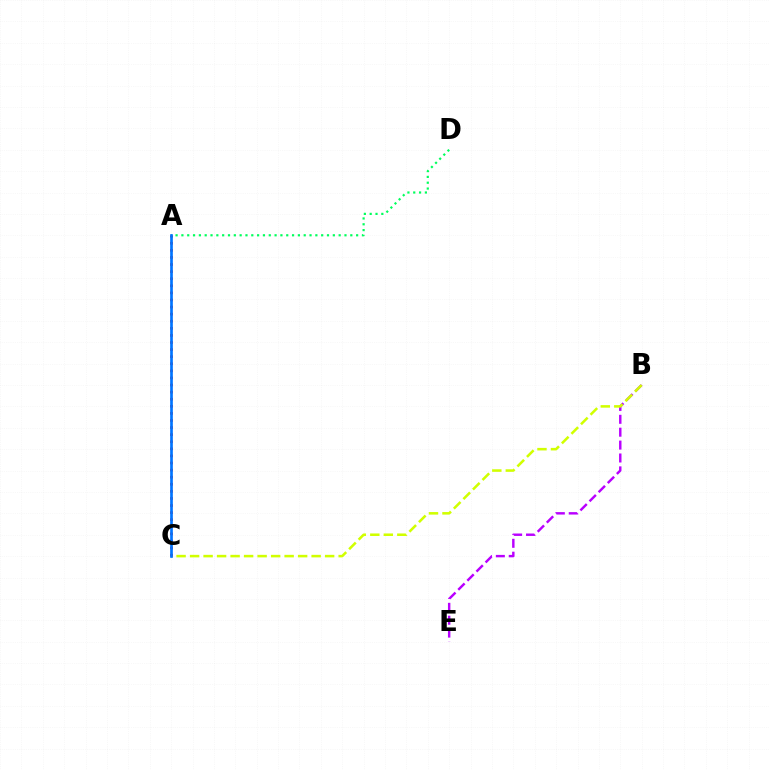{('B', 'E'): [{'color': '#b900ff', 'line_style': 'dashed', 'thickness': 1.75}], ('B', 'C'): [{'color': '#d1ff00', 'line_style': 'dashed', 'thickness': 1.83}], ('A', 'D'): [{'color': '#00ff5c', 'line_style': 'dotted', 'thickness': 1.58}], ('A', 'C'): [{'color': '#ff0000', 'line_style': 'dotted', 'thickness': 1.93}, {'color': '#0074ff', 'line_style': 'solid', 'thickness': 1.92}]}